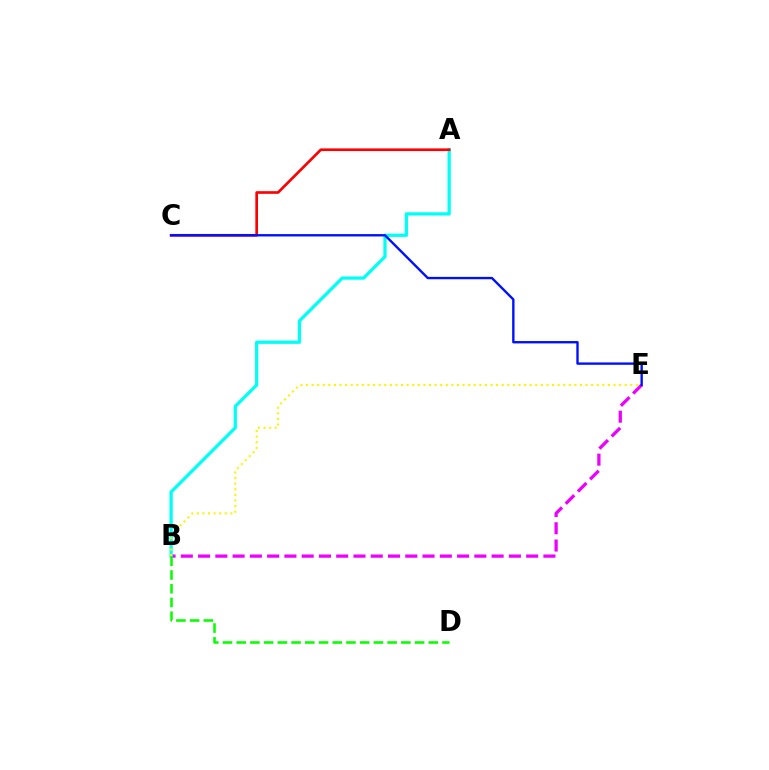{('B', 'E'): [{'color': '#ee00ff', 'line_style': 'dashed', 'thickness': 2.35}, {'color': '#fcf500', 'line_style': 'dotted', 'thickness': 1.52}], ('A', 'B'): [{'color': '#00fff6', 'line_style': 'solid', 'thickness': 2.35}], ('A', 'C'): [{'color': '#ff0000', 'line_style': 'solid', 'thickness': 1.92}], ('C', 'E'): [{'color': '#0010ff', 'line_style': 'solid', 'thickness': 1.71}], ('B', 'D'): [{'color': '#08ff00', 'line_style': 'dashed', 'thickness': 1.86}]}